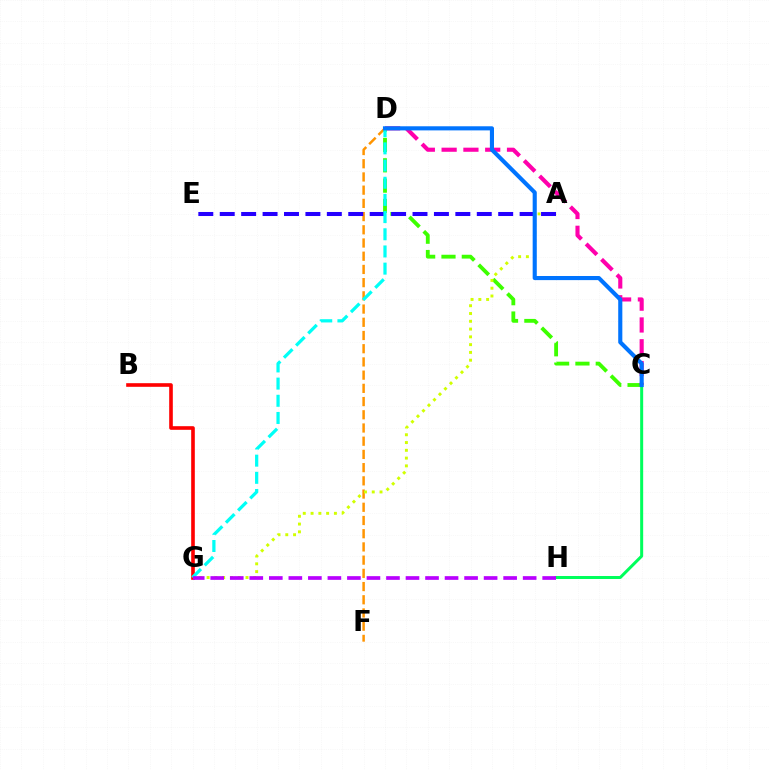{('C', 'D'): [{'color': '#3dff00', 'line_style': 'dashed', 'thickness': 2.76}, {'color': '#ff00ac', 'line_style': 'dashed', 'thickness': 2.96}, {'color': '#0074ff', 'line_style': 'solid', 'thickness': 2.96}], ('C', 'H'): [{'color': '#00ff5c', 'line_style': 'solid', 'thickness': 2.16}], ('D', 'F'): [{'color': '#ff9400', 'line_style': 'dashed', 'thickness': 1.8}], ('A', 'G'): [{'color': '#d1ff00', 'line_style': 'dotted', 'thickness': 2.11}], ('B', 'G'): [{'color': '#ff0000', 'line_style': 'solid', 'thickness': 2.61}], ('A', 'E'): [{'color': '#2500ff', 'line_style': 'dashed', 'thickness': 2.91}], ('D', 'G'): [{'color': '#00fff6', 'line_style': 'dashed', 'thickness': 2.33}], ('G', 'H'): [{'color': '#b900ff', 'line_style': 'dashed', 'thickness': 2.65}]}